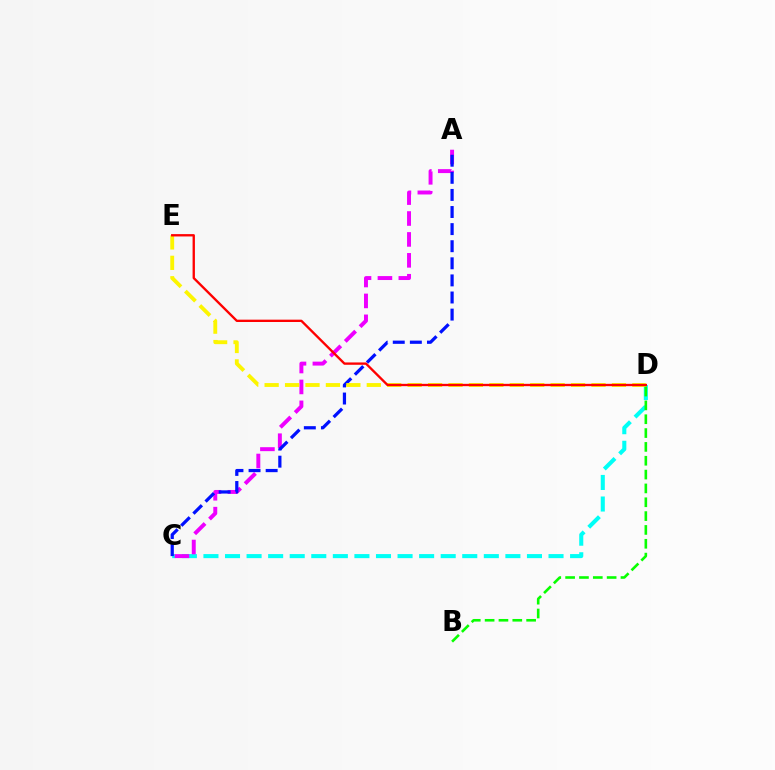{('C', 'D'): [{'color': '#00fff6', 'line_style': 'dashed', 'thickness': 2.93}], ('A', 'C'): [{'color': '#ee00ff', 'line_style': 'dashed', 'thickness': 2.84}, {'color': '#0010ff', 'line_style': 'dashed', 'thickness': 2.32}], ('D', 'E'): [{'color': '#fcf500', 'line_style': 'dashed', 'thickness': 2.78}, {'color': '#ff0000', 'line_style': 'solid', 'thickness': 1.68}], ('B', 'D'): [{'color': '#08ff00', 'line_style': 'dashed', 'thickness': 1.88}]}